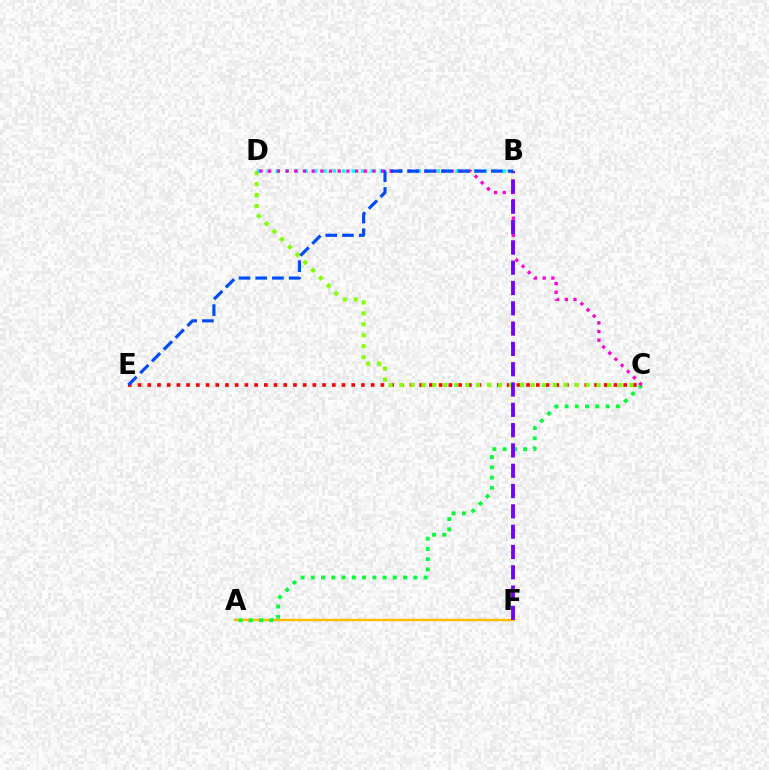{('C', 'E'): [{'color': '#ff0000', 'line_style': 'dotted', 'thickness': 2.64}], ('C', 'D'): [{'color': '#84ff00', 'line_style': 'dotted', 'thickness': 2.97}, {'color': '#ff00cf', 'line_style': 'dotted', 'thickness': 2.36}], ('B', 'D'): [{'color': '#00fff6', 'line_style': 'dotted', 'thickness': 2.57}], ('A', 'F'): [{'color': '#ffbd00', 'line_style': 'solid', 'thickness': 1.78}], ('A', 'C'): [{'color': '#00ff39', 'line_style': 'dotted', 'thickness': 2.79}], ('B', 'F'): [{'color': '#7200ff', 'line_style': 'dashed', 'thickness': 2.76}], ('B', 'E'): [{'color': '#004bff', 'line_style': 'dashed', 'thickness': 2.27}]}